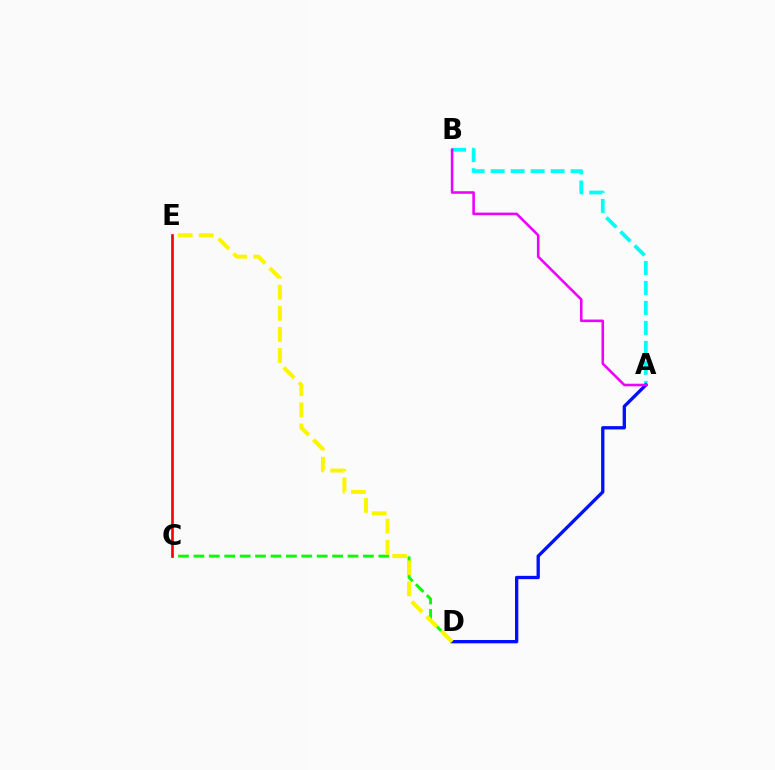{('A', 'B'): [{'color': '#00fff6', 'line_style': 'dashed', 'thickness': 2.72}, {'color': '#ee00ff', 'line_style': 'solid', 'thickness': 1.86}], ('A', 'D'): [{'color': '#0010ff', 'line_style': 'solid', 'thickness': 2.39}], ('C', 'D'): [{'color': '#08ff00', 'line_style': 'dashed', 'thickness': 2.09}], ('C', 'E'): [{'color': '#ff0000', 'line_style': 'solid', 'thickness': 1.91}], ('D', 'E'): [{'color': '#fcf500', 'line_style': 'dashed', 'thickness': 2.87}]}